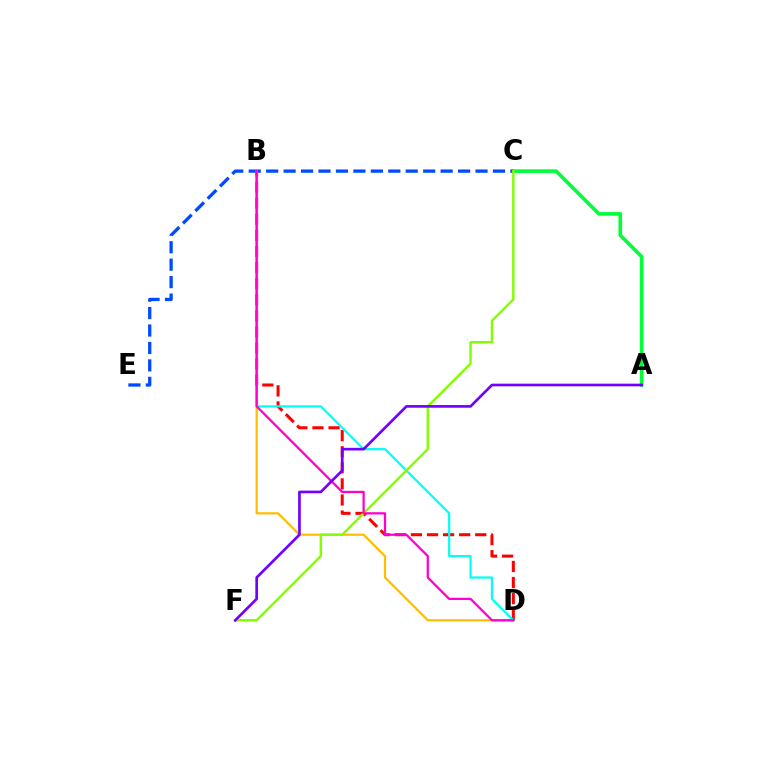{('A', 'C'): [{'color': '#00ff39', 'line_style': 'solid', 'thickness': 2.62}], ('B', 'D'): [{'color': '#ffbd00', 'line_style': 'solid', 'thickness': 1.59}, {'color': '#ff0000', 'line_style': 'dashed', 'thickness': 2.18}, {'color': '#00fff6', 'line_style': 'solid', 'thickness': 1.6}, {'color': '#ff00cf', 'line_style': 'solid', 'thickness': 1.62}], ('C', 'E'): [{'color': '#004bff', 'line_style': 'dashed', 'thickness': 2.37}], ('C', 'F'): [{'color': '#84ff00', 'line_style': 'solid', 'thickness': 1.76}], ('A', 'F'): [{'color': '#7200ff', 'line_style': 'solid', 'thickness': 1.92}]}